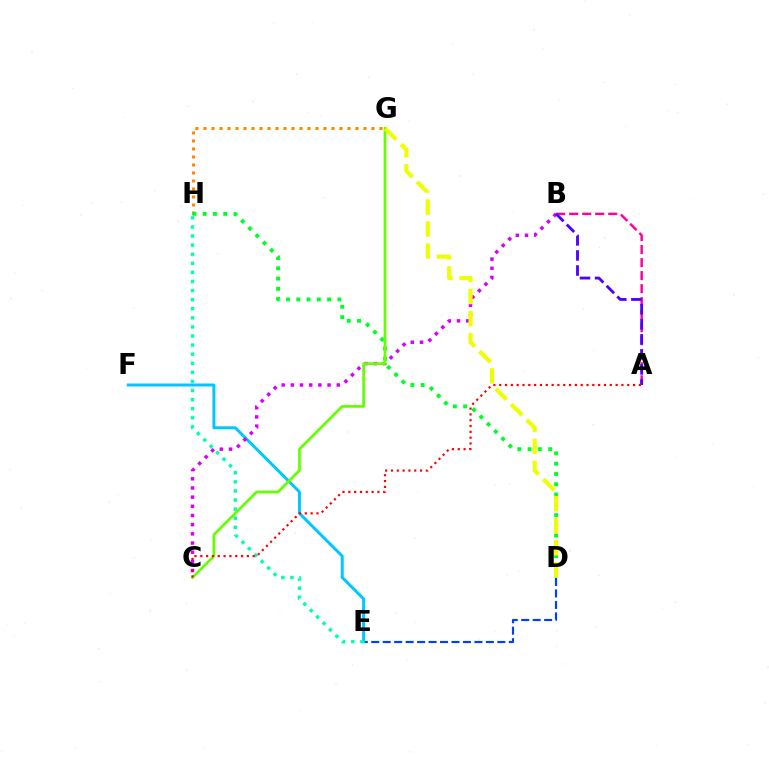{('D', 'E'): [{'color': '#003fff', 'line_style': 'dashed', 'thickness': 1.56}], ('G', 'H'): [{'color': '#ff8800', 'line_style': 'dotted', 'thickness': 2.17}], ('E', 'F'): [{'color': '#00c7ff', 'line_style': 'solid', 'thickness': 2.15}], ('A', 'B'): [{'color': '#ff00a0', 'line_style': 'dashed', 'thickness': 1.77}, {'color': '#4f00ff', 'line_style': 'dashed', 'thickness': 2.05}], ('B', 'C'): [{'color': '#d600ff', 'line_style': 'dotted', 'thickness': 2.49}], ('D', 'H'): [{'color': '#00ff27', 'line_style': 'dotted', 'thickness': 2.79}], ('C', 'G'): [{'color': '#66ff00', 'line_style': 'solid', 'thickness': 1.97}], ('E', 'H'): [{'color': '#00ffaf', 'line_style': 'dotted', 'thickness': 2.47}], ('A', 'C'): [{'color': '#ff0000', 'line_style': 'dotted', 'thickness': 1.58}], ('D', 'G'): [{'color': '#eeff00', 'line_style': 'dashed', 'thickness': 3.0}]}